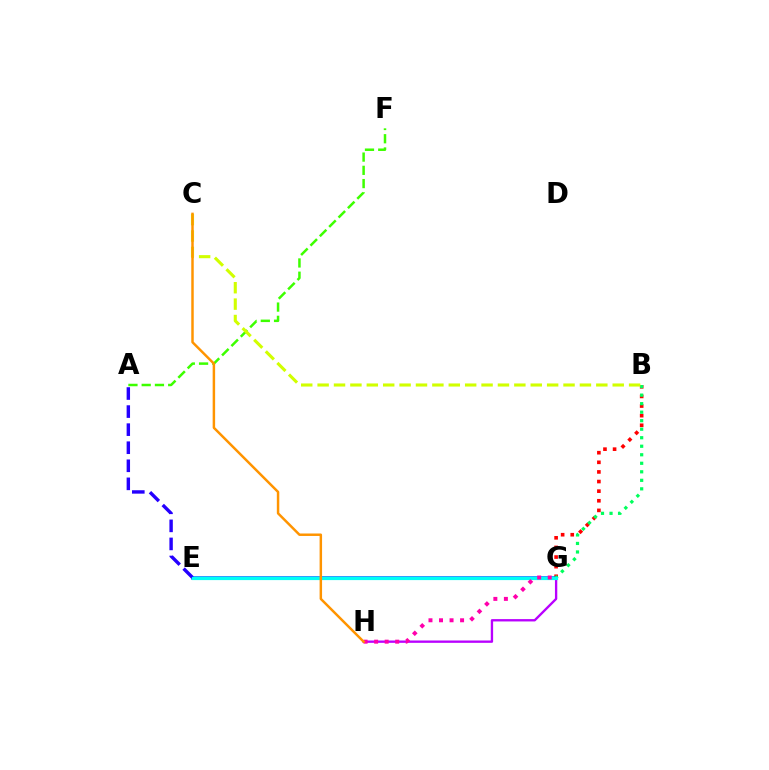{('G', 'H'): [{'color': '#b900ff', 'line_style': 'solid', 'thickness': 1.69}, {'color': '#ff00ac', 'line_style': 'dotted', 'thickness': 2.86}], ('B', 'G'): [{'color': '#ff0000', 'line_style': 'dotted', 'thickness': 2.61}, {'color': '#00ff5c', 'line_style': 'dotted', 'thickness': 2.31}], ('E', 'G'): [{'color': '#0074ff', 'line_style': 'solid', 'thickness': 2.56}, {'color': '#00fff6', 'line_style': 'solid', 'thickness': 2.3}], ('A', 'F'): [{'color': '#3dff00', 'line_style': 'dashed', 'thickness': 1.8}], ('A', 'E'): [{'color': '#2500ff', 'line_style': 'dashed', 'thickness': 2.45}], ('B', 'C'): [{'color': '#d1ff00', 'line_style': 'dashed', 'thickness': 2.23}], ('C', 'H'): [{'color': '#ff9400', 'line_style': 'solid', 'thickness': 1.78}]}